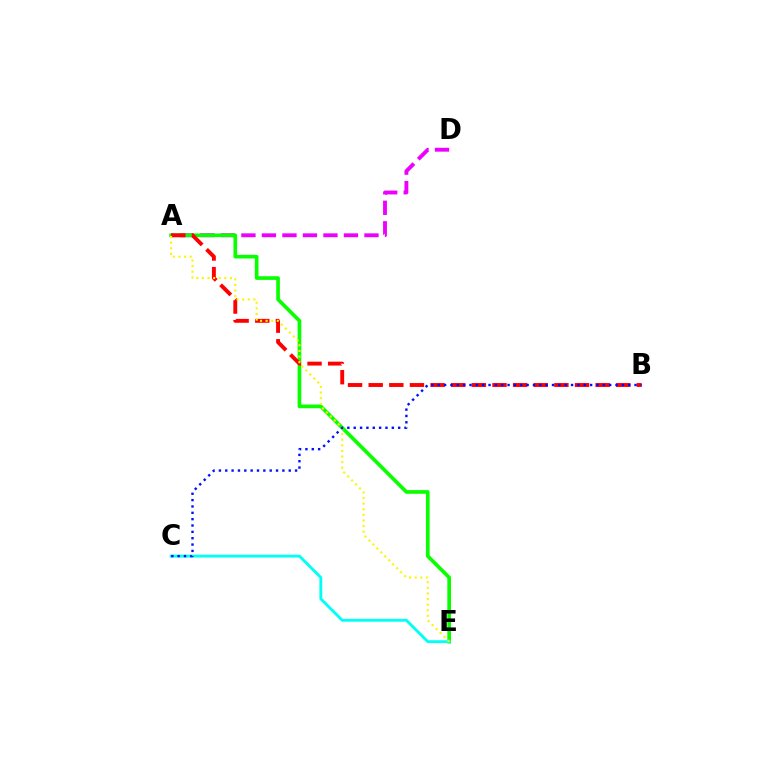{('A', 'D'): [{'color': '#ee00ff', 'line_style': 'dashed', 'thickness': 2.79}], ('A', 'E'): [{'color': '#08ff00', 'line_style': 'solid', 'thickness': 2.64}, {'color': '#fcf500', 'line_style': 'dotted', 'thickness': 1.52}], ('C', 'E'): [{'color': '#00fff6', 'line_style': 'solid', 'thickness': 2.06}], ('A', 'B'): [{'color': '#ff0000', 'line_style': 'dashed', 'thickness': 2.8}], ('B', 'C'): [{'color': '#0010ff', 'line_style': 'dotted', 'thickness': 1.72}]}